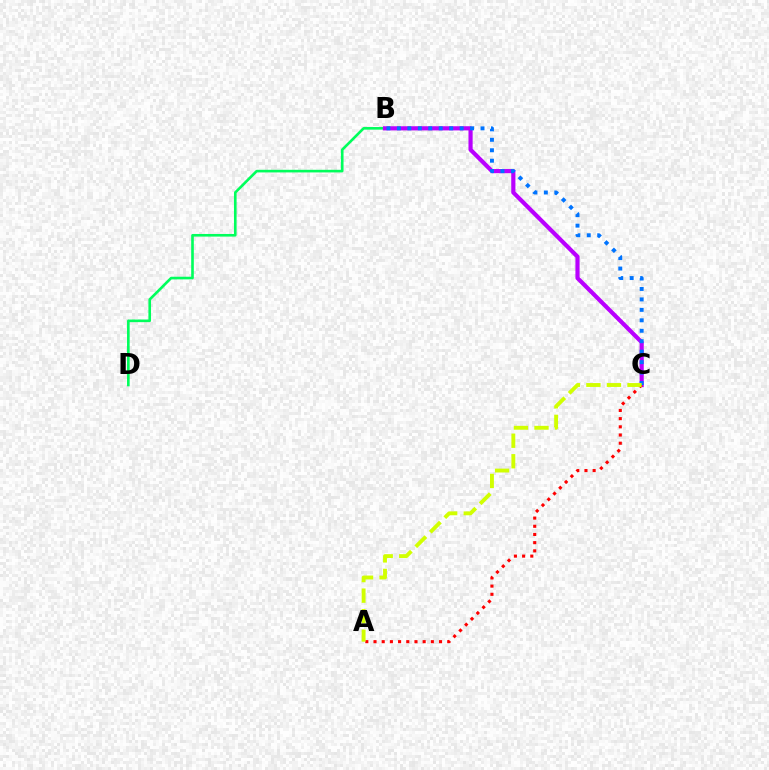{('B', 'D'): [{'color': '#00ff5c', 'line_style': 'solid', 'thickness': 1.89}], ('B', 'C'): [{'color': '#b900ff', 'line_style': 'solid', 'thickness': 3.0}, {'color': '#0074ff', 'line_style': 'dotted', 'thickness': 2.84}], ('A', 'C'): [{'color': '#ff0000', 'line_style': 'dotted', 'thickness': 2.23}, {'color': '#d1ff00', 'line_style': 'dashed', 'thickness': 2.79}]}